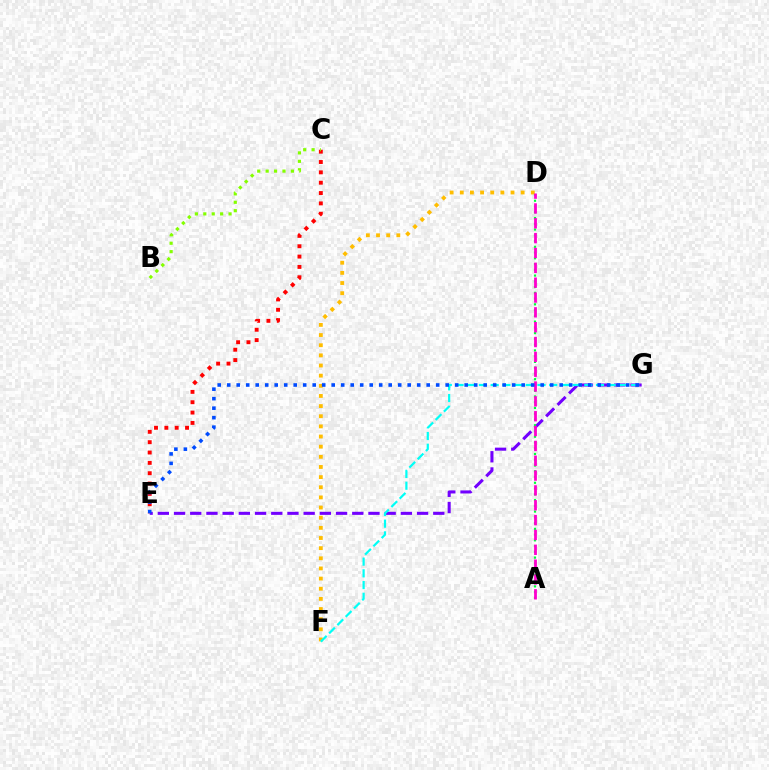{('C', 'E'): [{'color': '#ff0000', 'line_style': 'dotted', 'thickness': 2.81}], ('E', 'G'): [{'color': '#7200ff', 'line_style': 'dashed', 'thickness': 2.2}, {'color': '#004bff', 'line_style': 'dotted', 'thickness': 2.58}], ('D', 'F'): [{'color': '#ffbd00', 'line_style': 'dotted', 'thickness': 2.76}], ('A', 'D'): [{'color': '#00ff39', 'line_style': 'dotted', 'thickness': 1.56}, {'color': '#ff00cf', 'line_style': 'dashed', 'thickness': 2.02}], ('B', 'C'): [{'color': '#84ff00', 'line_style': 'dotted', 'thickness': 2.29}], ('F', 'G'): [{'color': '#00fff6', 'line_style': 'dashed', 'thickness': 1.59}]}